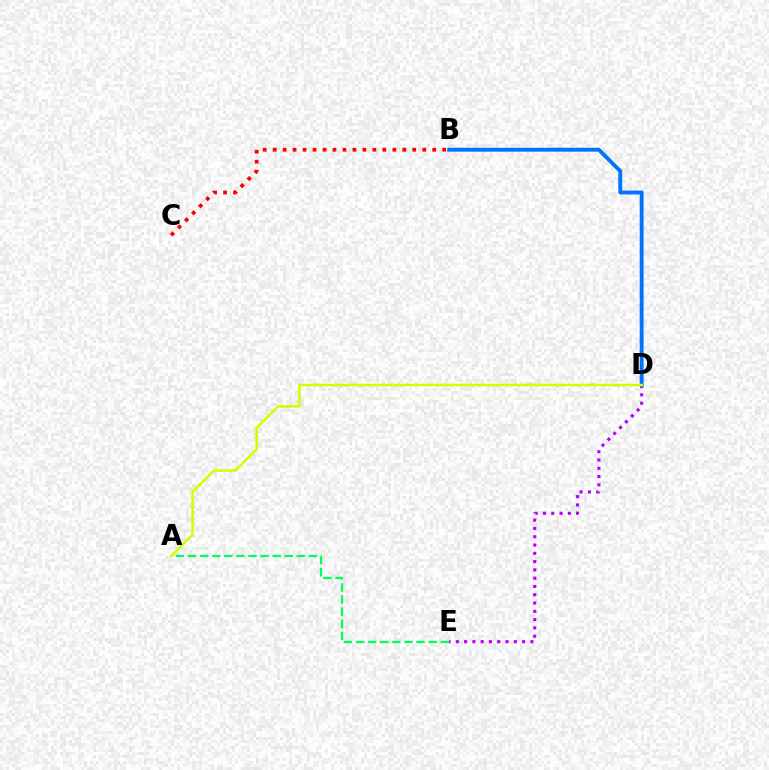{('B', 'C'): [{'color': '#ff0000', 'line_style': 'dotted', 'thickness': 2.71}], ('D', 'E'): [{'color': '#b900ff', 'line_style': 'dotted', 'thickness': 2.25}], ('A', 'E'): [{'color': '#00ff5c', 'line_style': 'dashed', 'thickness': 1.64}], ('B', 'D'): [{'color': '#0074ff', 'line_style': 'solid', 'thickness': 2.8}], ('A', 'D'): [{'color': '#d1ff00', 'line_style': 'solid', 'thickness': 1.84}]}